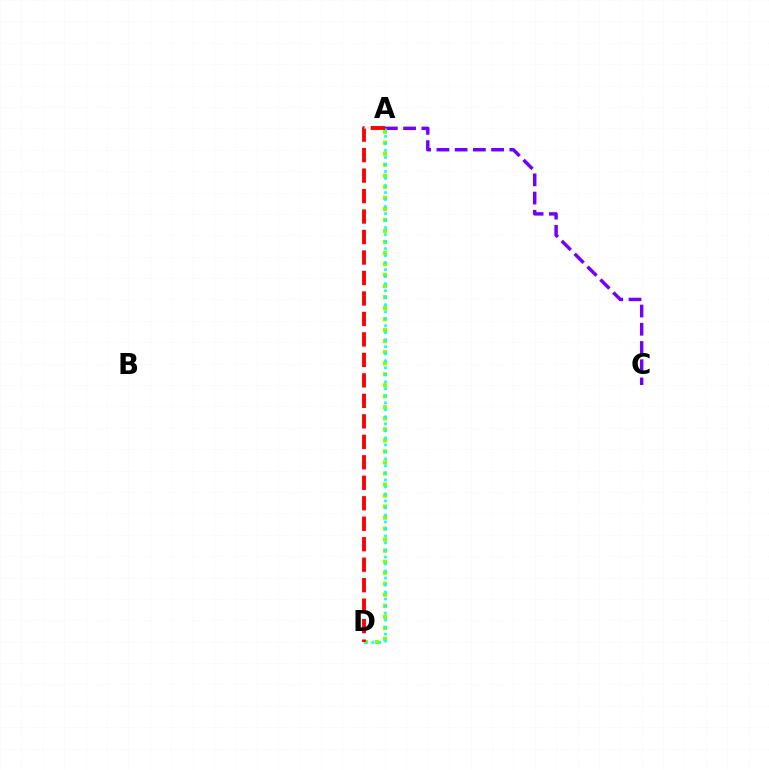{('A', 'C'): [{'color': '#7200ff', 'line_style': 'dashed', 'thickness': 2.48}], ('A', 'D'): [{'color': '#84ff00', 'line_style': 'dotted', 'thickness': 3.0}, {'color': '#00fff6', 'line_style': 'dotted', 'thickness': 1.9}, {'color': '#ff0000', 'line_style': 'dashed', 'thickness': 2.78}]}